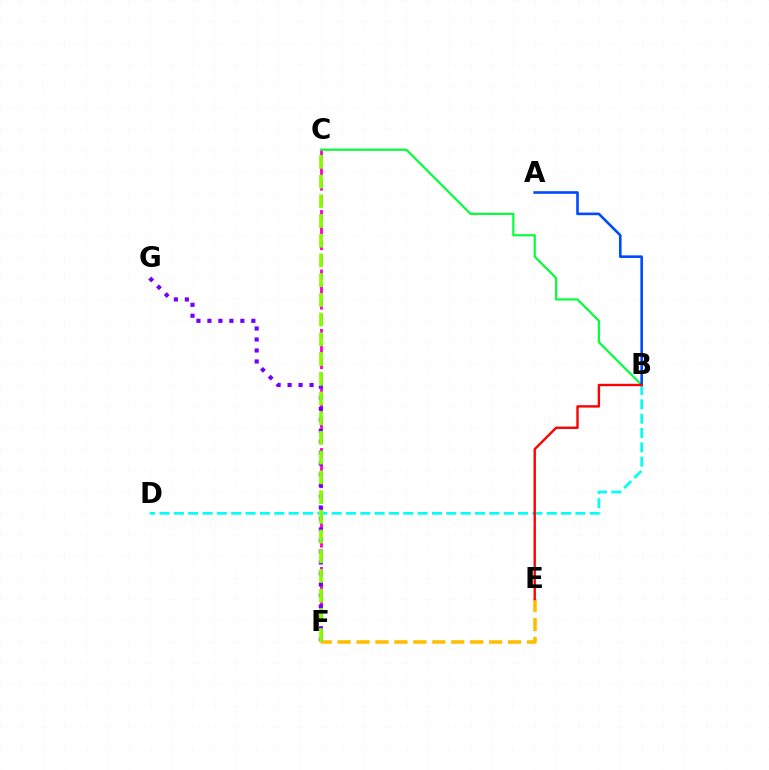{('C', 'F'): [{'color': '#ff00cf', 'line_style': 'dashed', 'thickness': 2.02}, {'color': '#84ff00', 'line_style': 'dashed', 'thickness': 2.68}], ('B', 'C'): [{'color': '#00ff39', 'line_style': 'solid', 'thickness': 1.56}], ('E', 'F'): [{'color': '#ffbd00', 'line_style': 'dashed', 'thickness': 2.57}], ('A', 'B'): [{'color': '#004bff', 'line_style': 'solid', 'thickness': 1.88}], ('F', 'G'): [{'color': '#7200ff', 'line_style': 'dotted', 'thickness': 2.98}], ('B', 'D'): [{'color': '#00fff6', 'line_style': 'dashed', 'thickness': 1.95}], ('B', 'E'): [{'color': '#ff0000', 'line_style': 'solid', 'thickness': 1.72}]}